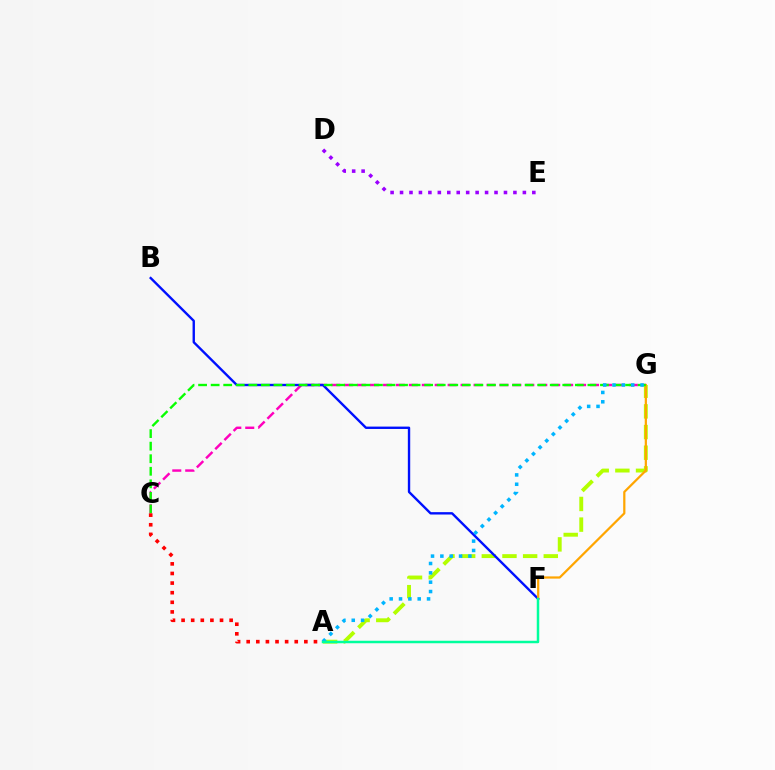{('C', 'G'): [{'color': '#ff00bd', 'line_style': 'dashed', 'thickness': 1.76}, {'color': '#08ff00', 'line_style': 'dashed', 'thickness': 1.71}], ('A', 'G'): [{'color': '#b3ff00', 'line_style': 'dashed', 'thickness': 2.81}, {'color': '#00b5ff', 'line_style': 'dotted', 'thickness': 2.54}], ('B', 'F'): [{'color': '#0010ff', 'line_style': 'solid', 'thickness': 1.71}], ('F', 'G'): [{'color': '#ffa500', 'line_style': 'solid', 'thickness': 1.6}], ('A', 'C'): [{'color': '#ff0000', 'line_style': 'dotted', 'thickness': 2.61}], ('D', 'E'): [{'color': '#9b00ff', 'line_style': 'dotted', 'thickness': 2.57}], ('A', 'F'): [{'color': '#00ff9d', 'line_style': 'solid', 'thickness': 1.79}]}